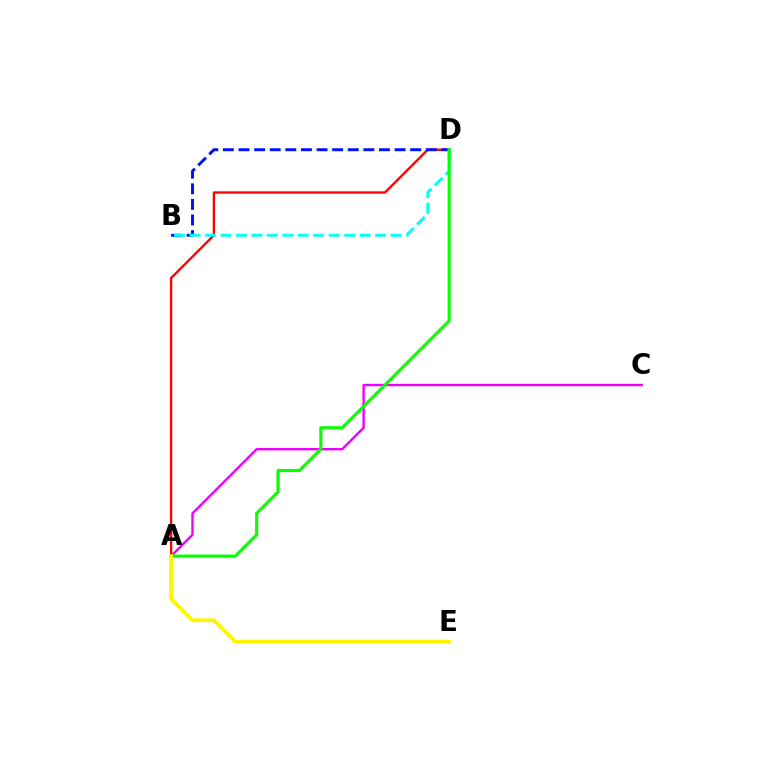{('A', 'D'): [{'color': '#ff0000', 'line_style': 'solid', 'thickness': 1.69}, {'color': '#08ff00', 'line_style': 'solid', 'thickness': 2.26}], ('A', 'C'): [{'color': '#ee00ff', 'line_style': 'solid', 'thickness': 1.73}], ('B', 'D'): [{'color': '#0010ff', 'line_style': 'dashed', 'thickness': 2.12}, {'color': '#00fff6', 'line_style': 'dashed', 'thickness': 2.1}], ('A', 'E'): [{'color': '#fcf500', 'line_style': 'solid', 'thickness': 2.72}]}